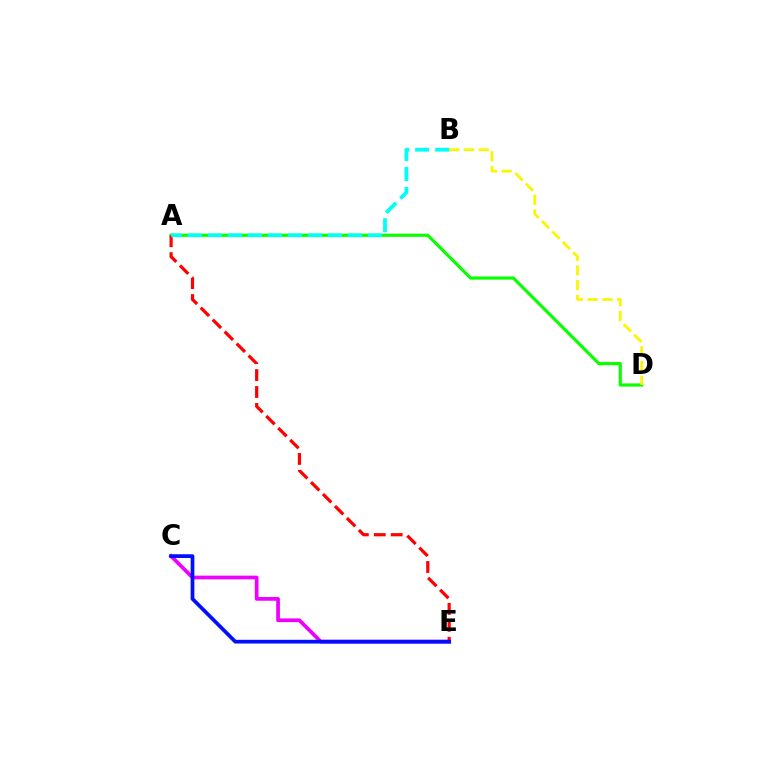{('A', 'D'): [{'color': '#08ff00', 'line_style': 'solid', 'thickness': 2.27}], ('C', 'E'): [{'color': '#ee00ff', 'line_style': 'solid', 'thickness': 2.67}, {'color': '#0010ff', 'line_style': 'solid', 'thickness': 2.69}], ('A', 'E'): [{'color': '#ff0000', 'line_style': 'dashed', 'thickness': 2.3}], ('B', 'D'): [{'color': '#fcf500', 'line_style': 'dashed', 'thickness': 2.0}], ('A', 'B'): [{'color': '#00fff6', 'line_style': 'dashed', 'thickness': 2.72}]}